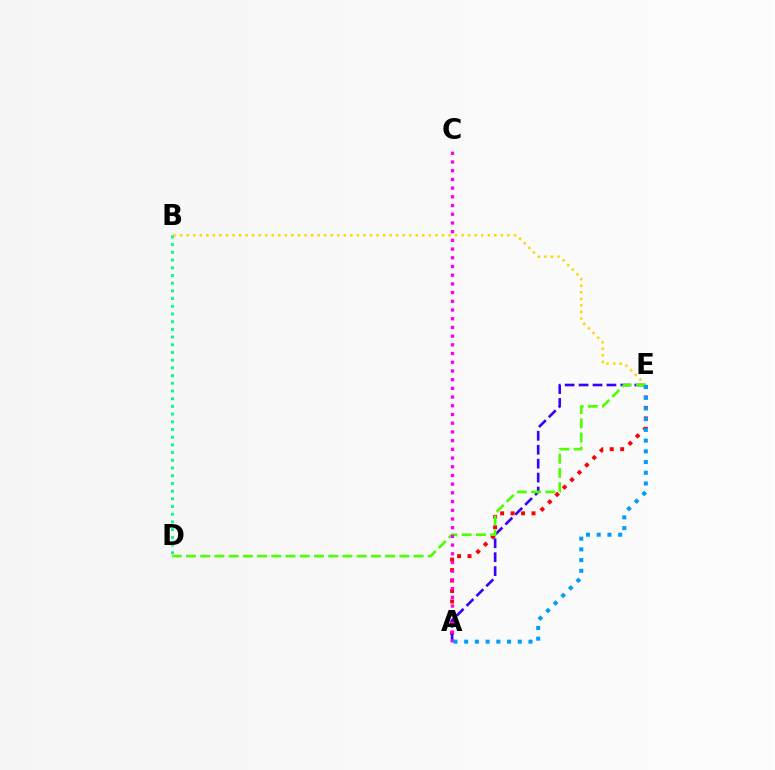{('A', 'E'): [{'color': '#ff0000', 'line_style': 'dotted', 'thickness': 2.84}, {'color': '#3700ff', 'line_style': 'dashed', 'thickness': 1.89}, {'color': '#009eff', 'line_style': 'dotted', 'thickness': 2.91}], ('B', 'E'): [{'color': '#ffd500', 'line_style': 'dotted', 'thickness': 1.78}], ('D', 'E'): [{'color': '#4fff00', 'line_style': 'dashed', 'thickness': 1.93}], ('A', 'C'): [{'color': '#ff00ed', 'line_style': 'dotted', 'thickness': 2.37}], ('B', 'D'): [{'color': '#00ff86', 'line_style': 'dotted', 'thickness': 2.09}]}